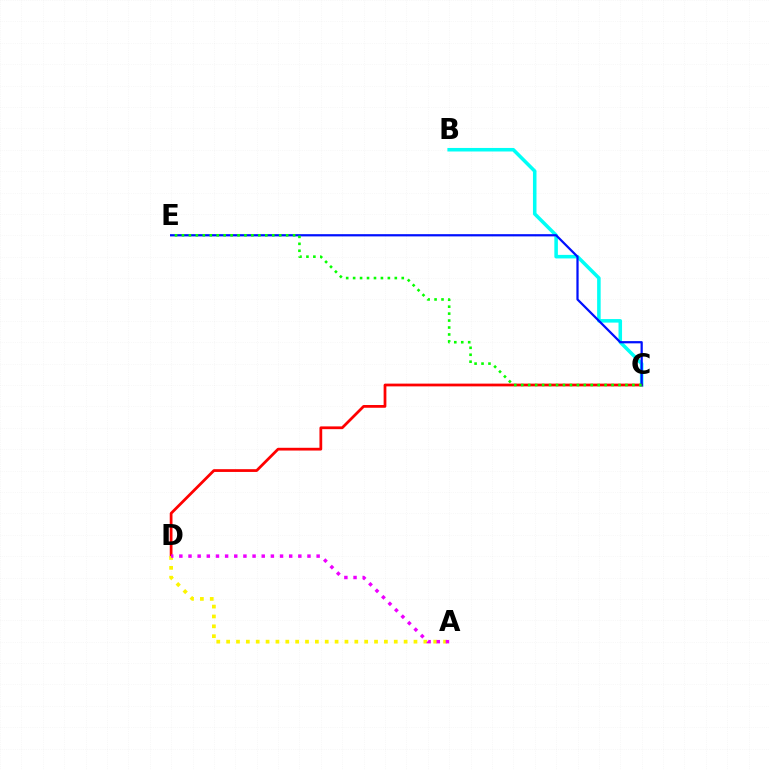{('B', 'C'): [{'color': '#00fff6', 'line_style': 'solid', 'thickness': 2.55}], ('C', 'D'): [{'color': '#ff0000', 'line_style': 'solid', 'thickness': 1.98}], ('C', 'E'): [{'color': '#0010ff', 'line_style': 'solid', 'thickness': 1.61}, {'color': '#08ff00', 'line_style': 'dotted', 'thickness': 1.89}], ('A', 'D'): [{'color': '#fcf500', 'line_style': 'dotted', 'thickness': 2.68}, {'color': '#ee00ff', 'line_style': 'dotted', 'thickness': 2.49}]}